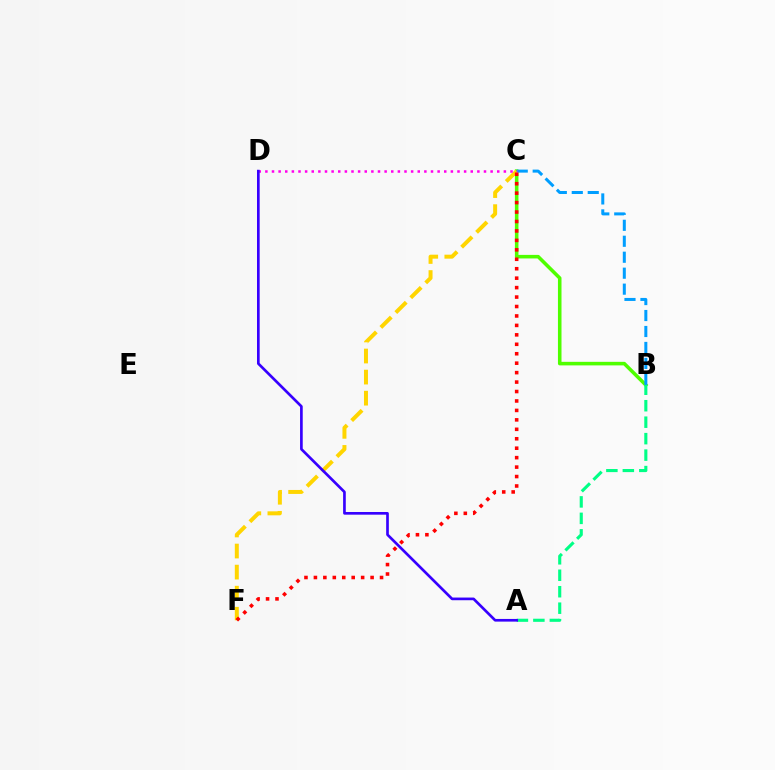{('B', 'C'): [{'color': '#4fff00', 'line_style': 'solid', 'thickness': 2.56}, {'color': '#009eff', 'line_style': 'dashed', 'thickness': 2.17}], ('C', 'F'): [{'color': '#ffd500', 'line_style': 'dashed', 'thickness': 2.86}, {'color': '#ff0000', 'line_style': 'dotted', 'thickness': 2.57}], ('A', 'B'): [{'color': '#00ff86', 'line_style': 'dashed', 'thickness': 2.24}], ('C', 'D'): [{'color': '#ff00ed', 'line_style': 'dotted', 'thickness': 1.8}], ('A', 'D'): [{'color': '#3700ff', 'line_style': 'solid', 'thickness': 1.93}]}